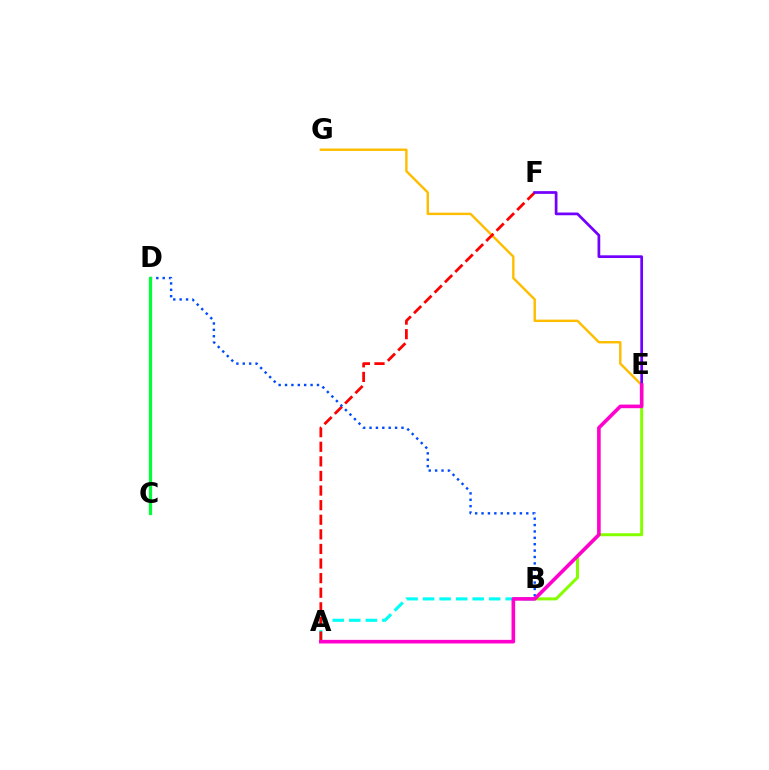{('E', 'G'): [{'color': '#ffbd00', 'line_style': 'solid', 'thickness': 1.74}], ('B', 'E'): [{'color': '#84ff00', 'line_style': 'solid', 'thickness': 2.16}], ('A', 'B'): [{'color': '#00fff6', 'line_style': 'dashed', 'thickness': 2.25}], ('A', 'F'): [{'color': '#ff0000', 'line_style': 'dashed', 'thickness': 1.98}], ('E', 'F'): [{'color': '#7200ff', 'line_style': 'solid', 'thickness': 1.96}], ('B', 'D'): [{'color': '#004bff', 'line_style': 'dotted', 'thickness': 1.74}], ('A', 'E'): [{'color': '#ff00cf', 'line_style': 'solid', 'thickness': 2.6}], ('C', 'D'): [{'color': '#00ff39', 'line_style': 'solid', 'thickness': 2.31}]}